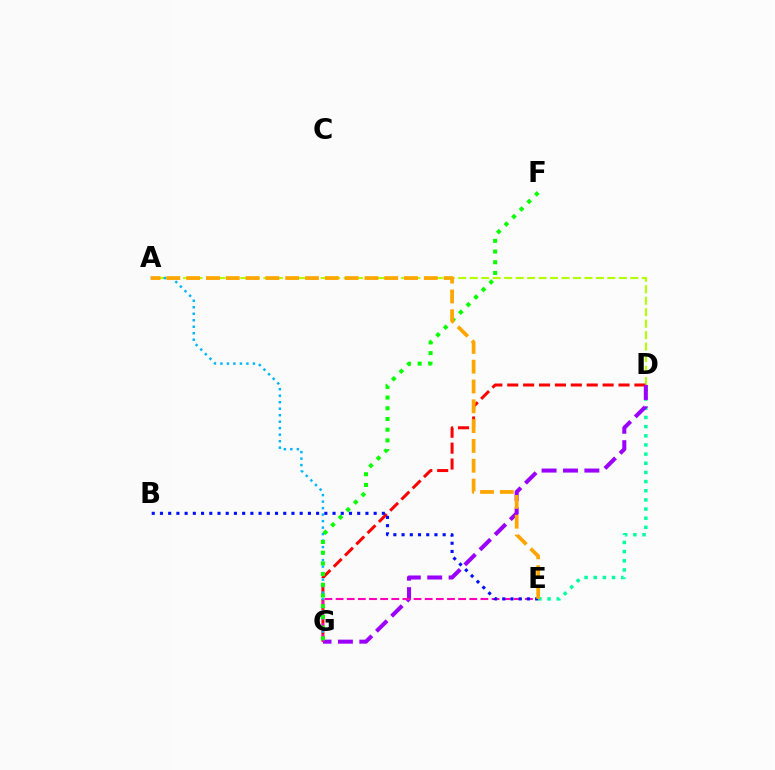{('A', 'D'): [{'color': '#b3ff00', 'line_style': 'dashed', 'thickness': 1.56}], ('D', 'G'): [{'color': '#ff0000', 'line_style': 'dashed', 'thickness': 2.16}, {'color': '#9b00ff', 'line_style': 'dashed', 'thickness': 2.9}], ('A', 'G'): [{'color': '#00b5ff', 'line_style': 'dotted', 'thickness': 1.76}], ('D', 'E'): [{'color': '#00ff9d', 'line_style': 'dotted', 'thickness': 2.49}], ('E', 'G'): [{'color': '#ff00bd', 'line_style': 'dashed', 'thickness': 1.51}], ('F', 'G'): [{'color': '#08ff00', 'line_style': 'dotted', 'thickness': 2.91}], ('B', 'E'): [{'color': '#0010ff', 'line_style': 'dotted', 'thickness': 2.23}], ('A', 'E'): [{'color': '#ffa500', 'line_style': 'dashed', 'thickness': 2.69}]}